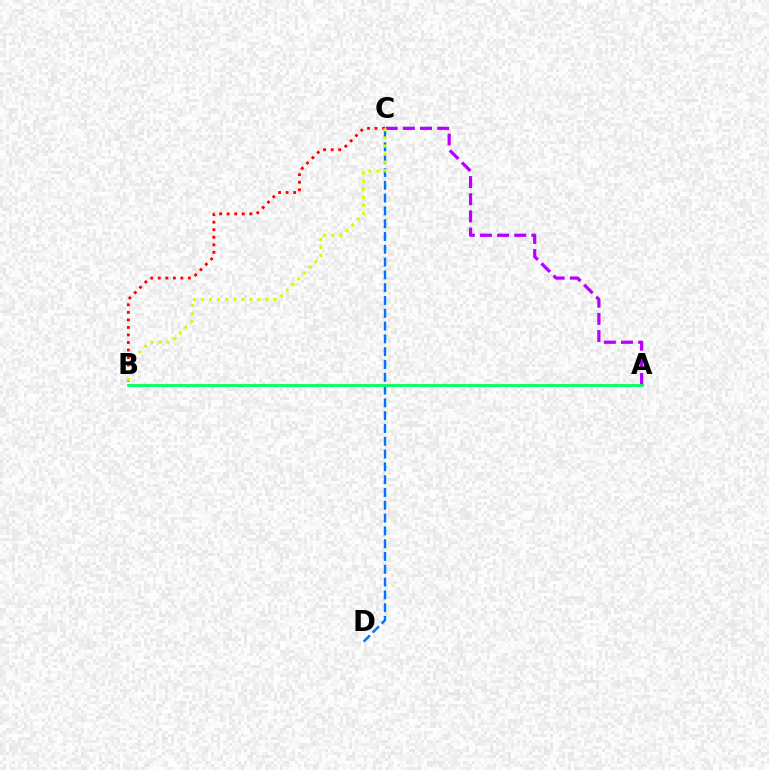{('C', 'D'): [{'color': '#0074ff', 'line_style': 'dashed', 'thickness': 1.74}], ('A', 'C'): [{'color': '#b900ff', 'line_style': 'dashed', 'thickness': 2.33}], ('B', 'C'): [{'color': '#ff0000', 'line_style': 'dotted', 'thickness': 2.05}, {'color': '#d1ff00', 'line_style': 'dotted', 'thickness': 2.19}], ('A', 'B'): [{'color': '#00ff5c', 'line_style': 'solid', 'thickness': 2.01}]}